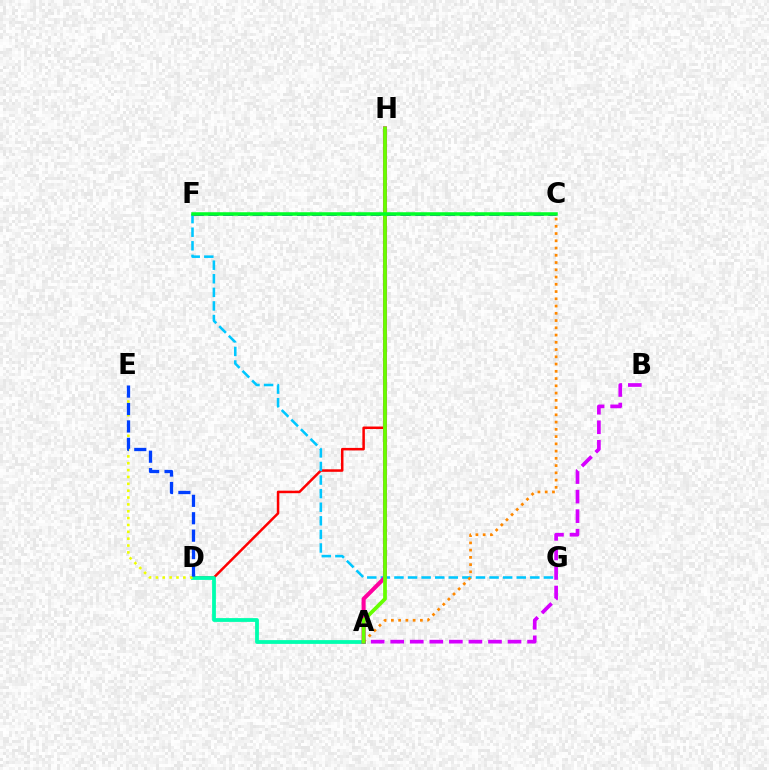{('D', 'H'): [{'color': '#ff0000', 'line_style': 'solid', 'thickness': 1.81}], ('A', 'B'): [{'color': '#d600ff', 'line_style': 'dashed', 'thickness': 2.66}], ('A', 'D'): [{'color': '#00ffaf', 'line_style': 'solid', 'thickness': 2.73}], ('F', 'G'): [{'color': '#00c7ff', 'line_style': 'dashed', 'thickness': 1.85}], ('A', 'C'): [{'color': '#ff8800', 'line_style': 'dotted', 'thickness': 1.97}], ('A', 'H'): [{'color': '#ff00a0', 'line_style': 'solid', 'thickness': 2.92}, {'color': '#66ff00', 'line_style': 'solid', 'thickness': 2.69}], ('C', 'F'): [{'color': '#4f00ff', 'line_style': 'dashed', 'thickness': 2.01}, {'color': '#00ff27', 'line_style': 'solid', 'thickness': 2.54}], ('D', 'E'): [{'color': '#eeff00', 'line_style': 'dotted', 'thickness': 1.86}, {'color': '#003fff', 'line_style': 'dashed', 'thickness': 2.37}]}